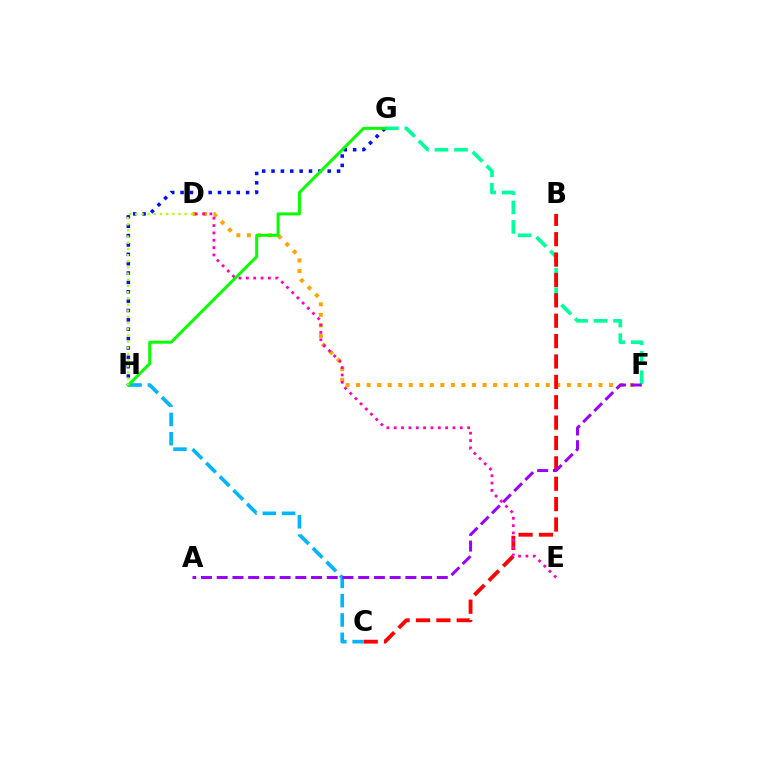{('D', 'F'): [{'color': '#ffa500', 'line_style': 'dotted', 'thickness': 2.86}], ('F', 'G'): [{'color': '#00ff9d', 'line_style': 'dashed', 'thickness': 2.65}], ('B', 'C'): [{'color': '#ff0000', 'line_style': 'dashed', 'thickness': 2.77}], ('G', 'H'): [{'color': '#0010ff', 'line_style': 'dotted', 'thickness': 2.54}, {'color': '#08ff00', 'line_style': 'solid', 'thickness': 2.15}], ('C', 'H'): [{'color': '#00b5ff', 'line_style': 'dashed', 'thickness': 2.62}], ('A', 'F'): [{'color': '#9b00ff', 'line_style': 'dashed', 'thickness': 2.14}], ('D', 'H'): [{'color': '#b3ff00', 'line_style': 'dotted', 'thickness': 1.68}], ('D', 'E'): [{'color': '#ff00bd', 'line_style': 'dotted', 'thickness': 1.99}]}